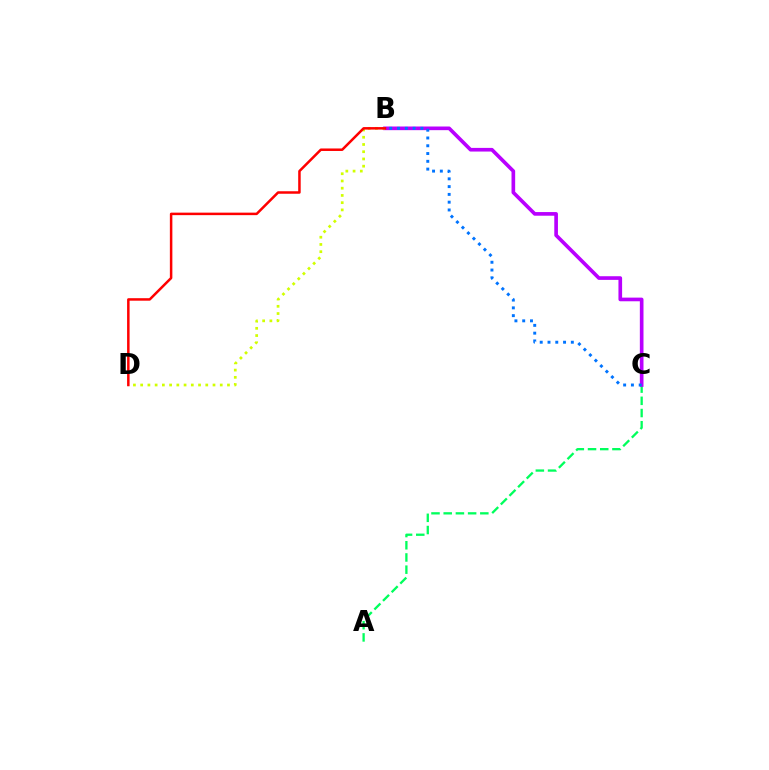{('A', 'C'): [{'color': '#00ff5c', 'line_style': 'dashed', 'thickness': 1.66}], ('B', 'C'): [{'color': '#b900ff', 'line_style': 'solid', 'thickness': 2.63}, {'color': '#0074ff', 'line_style': 'dotted', 'thickness': 2.11}], ('B', 'D'): [{'color': '#d1ff00', 'line_style': 'dotted', 'thickness': 1.97}, {'color': '#ff0000', 'line_style': 'solid', 'thickness': 1.8}]}